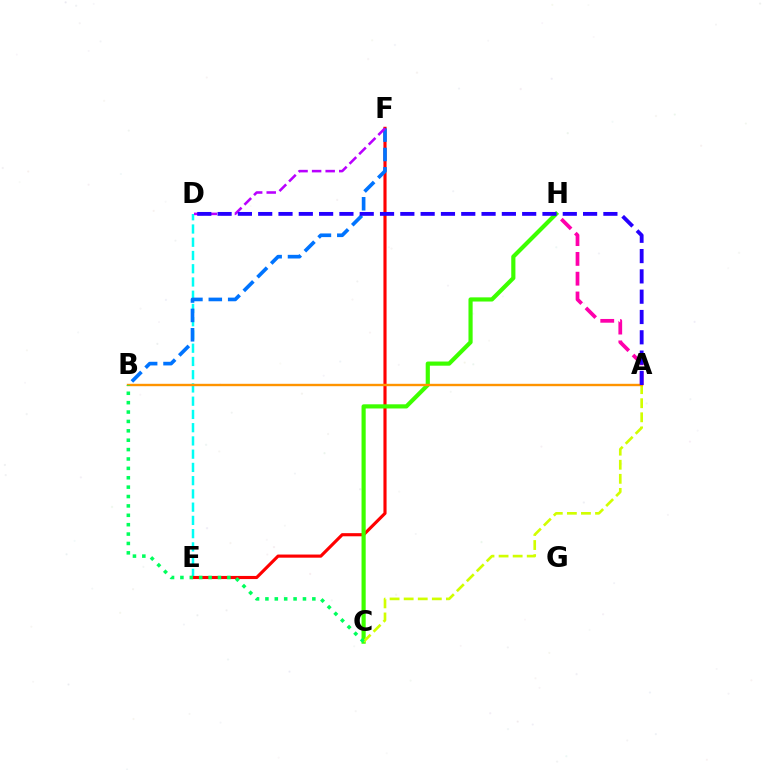{('D', 'E'): [{'color': '#00fff6', 'line_style': 'dashed', 'thickness': 1.8}], ('E', 'F'): [{'color': '#ff0000', 'line_style': 'solid', 'thickness': 2.26}], ('A', 'H'): [{'color': '#ff00ac', 'line_style': 'dashed', 'thickness': 2.69}], ('C', 'H'): [{'color': '#3dff00', 'line_style': 'solid', 'thickness': 3.0}], ('A', 'C'): [{'color': '#d1ff00', 'line_style': 'dashed', 'thickness': 1.91}], ('A', 'B'): [{'color': '#ff9400', 'line_style': 'solid', 'thickness': 1.72}], ('B', 'C'): [{'color': '#00ff5c', 'line_style': 'dotted', 'thickness': 2.55}], ('B', 'F'): [{'color': '#0074ff', 'line_style': 'dashed', 'thickness': 2.63}], ('D', 'F'): [{'color': '#b900ff', 'line_style': 'dashed', 'thickness': 1.84}], ('A', 'D'): [{'color': '#2500ff', 'line_style': 'dashed', 'thickness': 2.76}]}